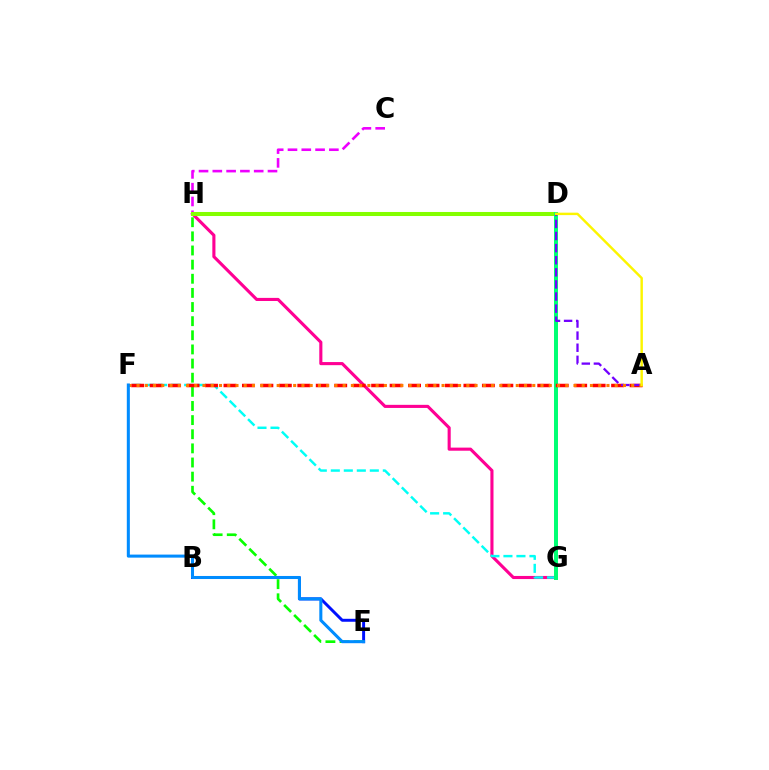{('G', 'H'): [{'color': '#ff0094', 'line_style': 'solid', 'thickness': 2.24}], ('C', 'H'): [{'color': '#ee00ff', 'line_style': 'dashed', 'thickness': 1.87}], ('F', 'G'): [{'color': '#00fff6', 'line_style': 'dashed', 'thickness': 1.77}], ('D', 'H'): [{'color': '#84ff00', 'line_style': 'solid', 'thickness': 2.91}], ('B', 'E'): [{'color': '#0010ff', 'line_style': 'solid', 'thickness': 2.13}], ('D', 'G'): [{'color': '#00ff74', 'line_style': 'solid', 'thickness': 2.86}], ('E', 'H'): [{'color': '#08ff00', 'line_style': 'dashed', 'thickness': 1.92}], ('A', 'F'): [{'color': '#ff0000', 'line_style': 'dashed', 'thickness': 2.51}, {'color': '#ff7c00', 'line_style': 'dotted', 'thickness': 2.24}], ('A', 'D'): [{'color': '#7200ff', 'line_style': 'dashed', 'thickness': 1.64}, {'color': '#fcf500', 'line_style': 'solid', 'thickness': 1.76}], ('E', 'F'): [{'color': '#008cff', 'line_style': 'solid', 'thickness': 2.19}]}